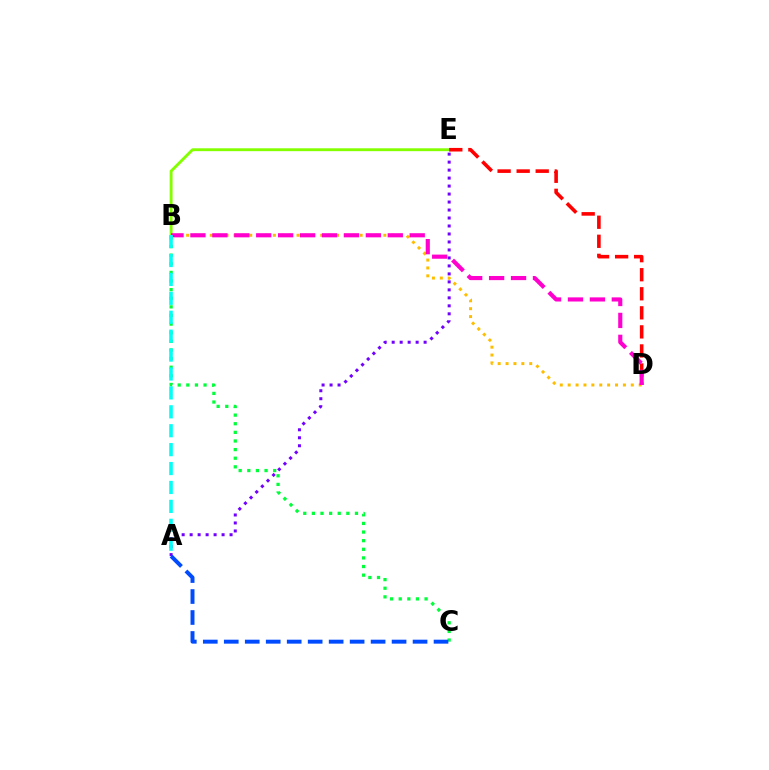{('B', 'E'): [{'color': '#84ff00', 'line_style': 'solid', 'thickness': 2.07}], ('A', 'E'): [{'color': '#7200ff', 'line_style': 'dotted', 'thickness': 2.17}], ('B', 'D'): [{'color': '#ffbd00', 'line_style': 'dotted', 'thickness': 2.14}, {'color': '#ff00cf', 'line_style': 'dashed', 'thickness': 2.98}], ('D', 'E'): [{'color': '#ff0000', 'line_style': 'dashed', 'thickness': 2.59}], ('B', 'C'): [{'color': '#00ff39', 'line_style': 'dotted', 'thickness': 2.34}], ('A', 'C'): [{'color': '#004bff', 'line_style': 'dashed', 'thickness': 2.85}], ('A', 'B'): [{'color': '#00fff6', 'line_style': 'dashed', 'thickness': 2.57}]}